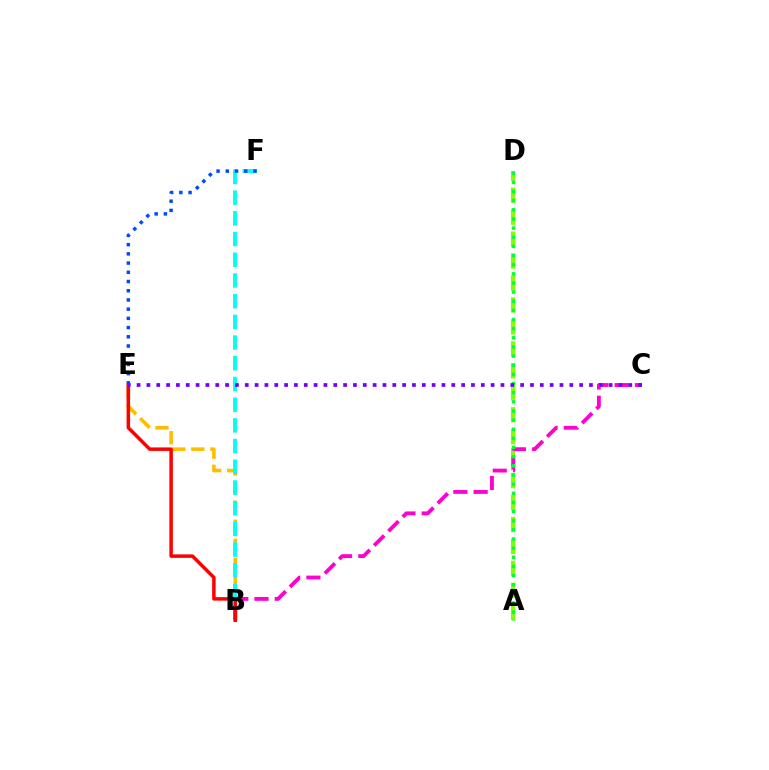{('B', 'E'): [{'color': '#ffbd00', 'line_style': 'dashed', 'thickness': 2.59}, {'color': '#ff0000', 'line_style': 'solid', 'thickness': 2.52}], ('B', 'F'): [{'color': '#00fff6', 'line_style': 'dashed', 'thickness': 2.81}], ('E', 'F'): [{'color': '#004bff', 'line_style': 'dotted', 'thickness': 2.5}], ('A', 'D'): [{'color': '#84ff00', 'line_style': 'dashed', 'thickness': 2.98}, {'color': '#00ff39', 'line_style': 'dotted', 'thickness': 2.48}], ('B', 'C'): [{'color': '#ff00cf', 'line_style': 'dashed', 'thickness': 2.75}], ('C', 'E'): [{'color': '#7200ff', 'line_style': 'dotted', 'thickness': 2.67}]}